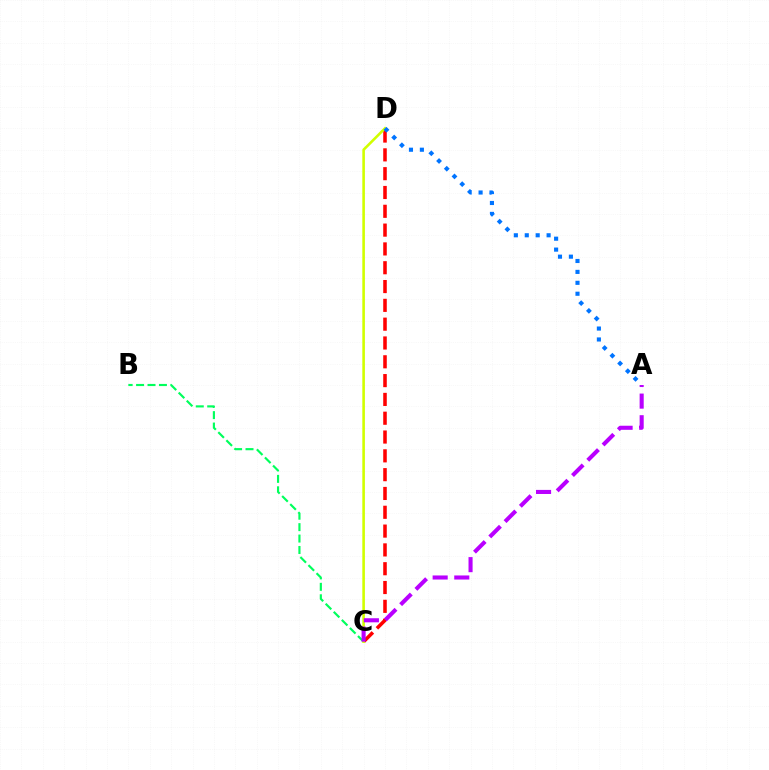{('B', 'C'): [{'color': '#00ff5c', 'line_style': 'dashed', 'thickness': 1.55}], ('C', 'D'): [{'color': '#ff0000', 'line_style': 'dashed', 'thickness': 2.56}, {'color': '#d1ff00', 'line_style': 'solid', 'thickness': 1.87}], ('A', 'C'): [{'color': '#b900ff', 'line_style': 'dashed', 'thickness': 2.94}], ('A', 'D'): [{'color': '#0074ff', 'line_style': 'dotted', 'thickness': 2.97}]}